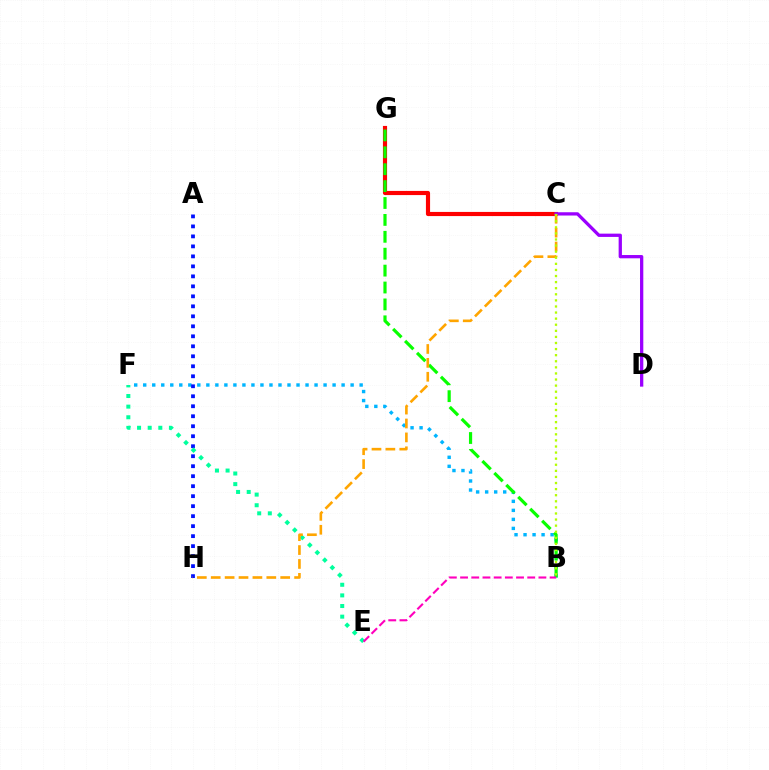{('C', 'G'): [{'color': '#ff0000', 'line_style': 'solid', 'thickness': 2.99}], ('B', 'F'): [{'color': '#00b5ff', 'line_style': 'dotted', 'thickness': 2.45}], ('B', 'G'): [{'color': '#08ff00', 'line_style': 'dashed', 'thickness': 2.3}], ('A', 'H'): [{'color': '#0010ff', 'line_style': 'dotted', 'thickness': 2.71}], ('C', 'D'): [{'color': '#9b00ff', 'line_style': 'solid', 'thickness': 2.36}], ('E', 'F'): [{'color': '#00ff9d', 'line_style': 'dotted', 'thickness': 2.89}], ('C', 'H'): [{'color': '#ffa500', 'line_style': 'dashed', 'thickness': 1.89}], ('B', 'C'): [{'color': '#b3ff00', 'line_style': 'dotted', 'thickness': 1.65}], ('B', 'E'): [{'color': '#ff00bd', 'line_style': 'dashed', 'thickness': 1.52}]}